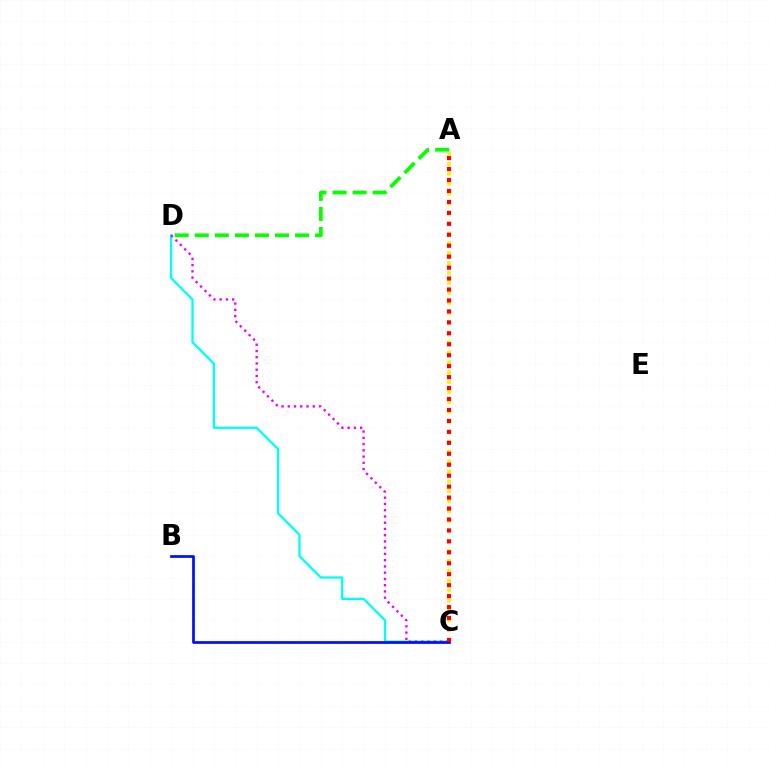{('A', 'C'): [{'color': '#fcf500', 'line_style': 'dotted', 'thickness': 2.7}, {'color': '#ff0000', 'line_style': 'dotted', 'thickness': 2.98}], ('C', 'D'): [{'color': '#00fff6', 'line_style': 'solid', 'thickness': 1.65}, {'color': '#ee00ff', 'line_style': 'dotted', 'thickness': 1.7}], ('B', 'C'): [{'color': '#0010ff', 'line_style': 'solid', 'thickness': 1.96}], ('A', 'D'): [{'color': '#08ff00', 'line_style': 'dashed', 'thickness': 2.73}]}